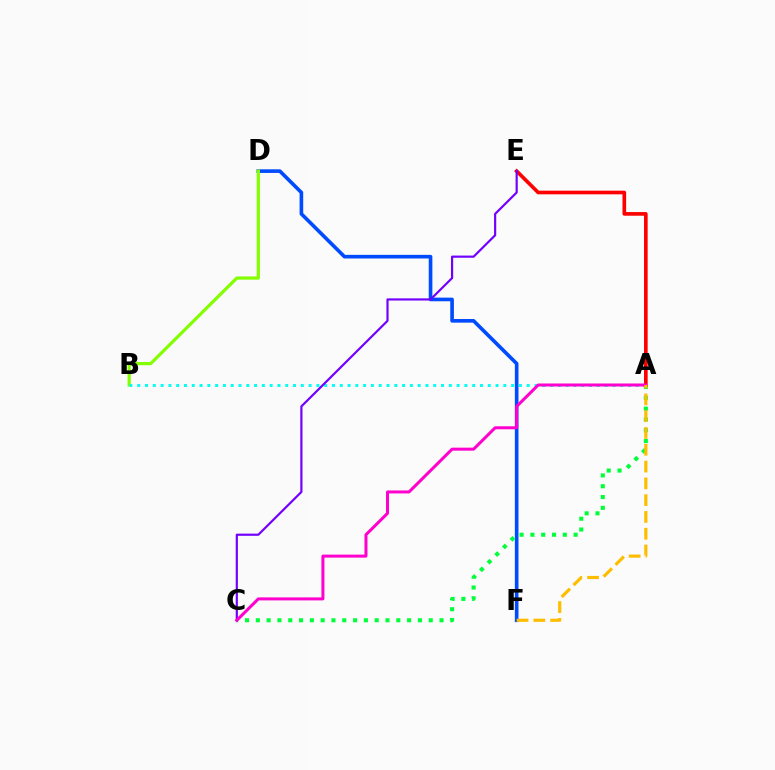{('D', 'F'): [{'color': '#004bff', 'line_style': 'solid', 'thickness': 2.62}], ('A', 'C'): [{'color': '#00ff39', 'line_style': 'dotted', 'thickness': 2.94}, {'color': '#ff00cf', 'line_style': 'solid', 'thickness': 2.17}], ('A', 'E'): [{'color': '#ff0000', 'line_style': 'solid', 'thickness': 2.63}], ('B', 'D'): [{'color': '#84ff00', 'line_style': 'solid', 'thickness': 2.31}], ('A', 'B'): [{'color': '#00fff6', 'line_style': 'dotted', 'thickness': 2.12}], ('C', 'E'): [{'color': '#7200ff', 'line_style': 'solid', 'thickness': 1.57}], ('A', 'F'): [{'color': '#ffbd00', 'line_style': 'dashed', 'thickness': 2.28}]}